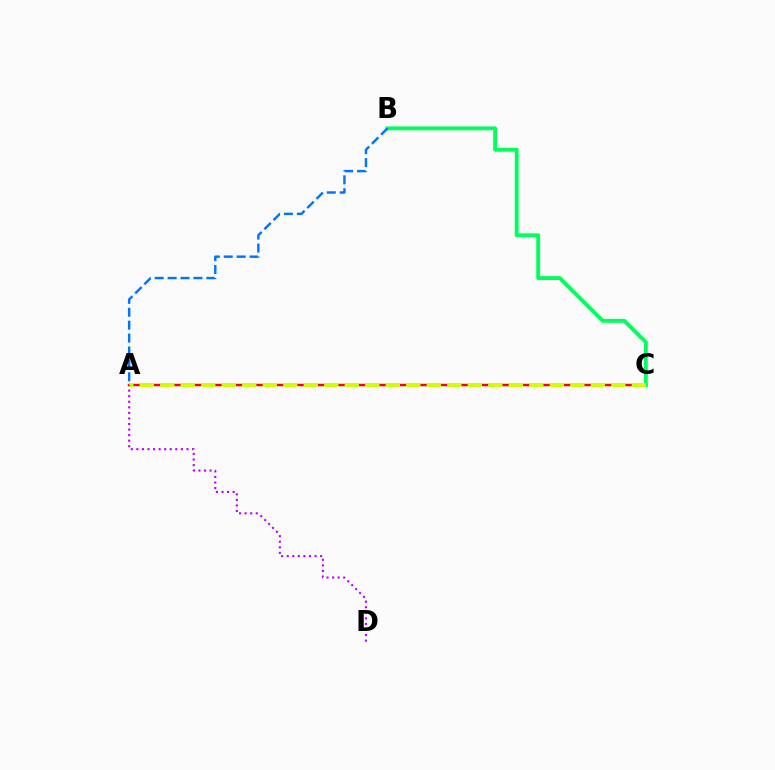{('A', 'C'): [{'color': '#ff0000', 'line_style': 'solid', 'thickness': 1.75}, {'color': '#d1ff00', 'line_style': 'dashed', 'thickness': 2.79}], ('B', 'C'): [{'color': '#00ff5c', 'line_style': 'solid', 'thickness': 2.78}], ('A', 'D'): [{'color': '#b900ff', 'line_style': 'dotted', 'thickness': 1.51}], ('A', 'B'): [{'color': '#0074ff', 'line_style': 'dashed', 'thickness': 1.75}]}